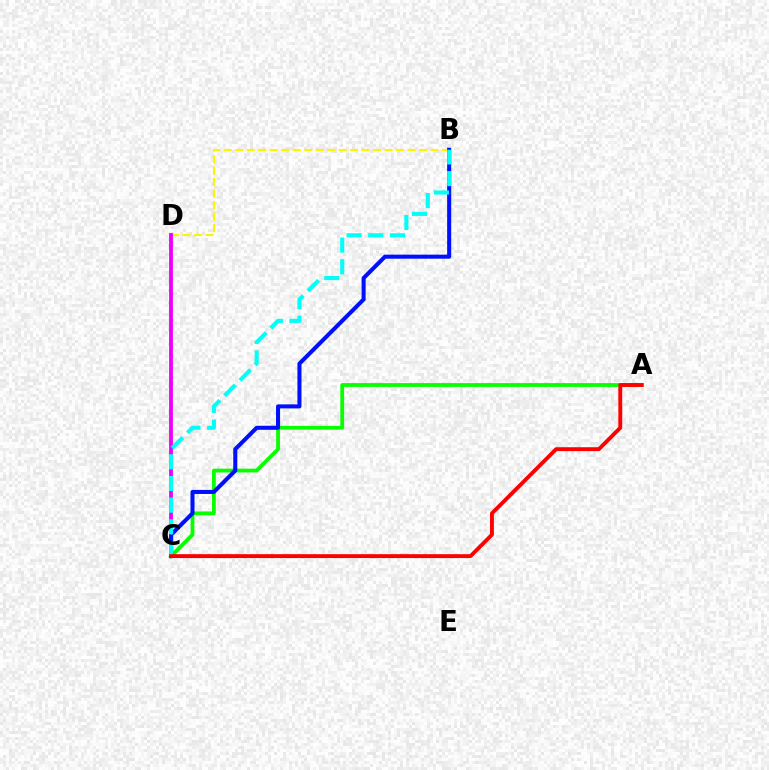{('A', 'C'): [{'color': '#08ff00', 'line_style': 'solid', 'thickness': 2.73}, {'color': '#ff0000', 'line_style': 'solid', 'thickness': 2.8}], ('B', 'D'): [{'color': '#fcf500', 'line_style': 'dashed', 'thickness': 1.56}], ('C', 'D'): [{'color': '#ee00ff', 'line_style': 'solid', 'thickness': 2.75}], ('B', 'C'): [{'color': '#0010ff', 'line_style': 'solid', 'thickness': 2.92}, {'color': '#00fff6', 'line_style': 'dashed', 'thickness': 2.95}]}